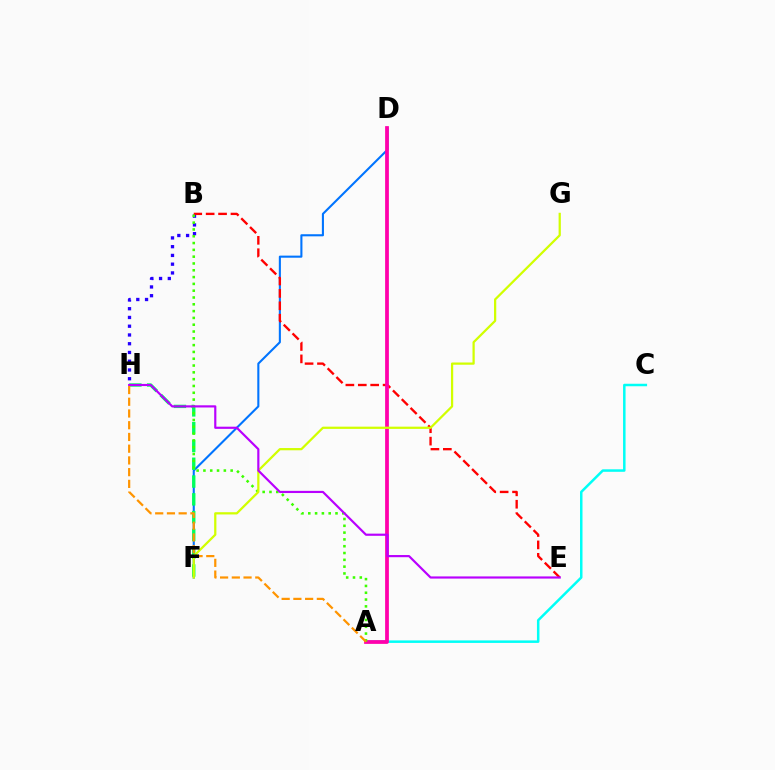{('A', 'C'): [{'color': '#00fff6', 'line_style': 'solid', 'thickness': 1.8}], ('D', 'F'): [{'color': '#0074ff', 'line_style': 'solid', 'thickness': 1.51}], ('B', 'H'): [{'color': '#2500ff', 'line_style': 'dotted', 'thickness': 2.38}], ('B', 'E'): [{'color': '#ff0000', 'line_style': 'dashed', 'thickness': 1.69}], ('A', 'D'): [{'color': '#ff00ac', 'line_style': 'solid', 'thickness': 2.71}], ('F', 'H'): [{'color': '#00ff5c', 'line_style': 'dashed', 'thickness': 2.42}], ('A', 'B'): [{'color': '#3dff00', 'line_style': 'dotted', 'thickness': 1.85}], ('F', 'G'): [{'color': '#d1ff00', 'line_style': 'solid', 'thickness': 1.61}], ('E', 'H'): [{'color': '#b900ff', 'line_style': 'solid', 'thickness': 1.56}], ('A', 'H'): [{'color': '#ff9400', 'line_style': 'dashed', 'thickness': 1.59}]}